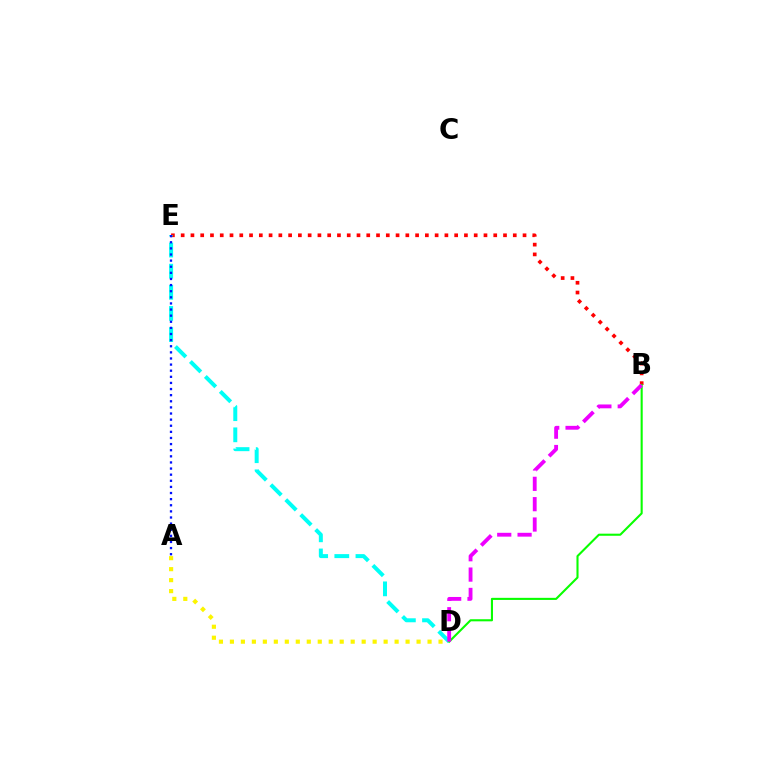{('A', 'D'): [{'color': '#fcf500', 'line_style': 'dotted', 'thickness': 2.98}], ('B', 'E'): [{'color': '#ff0000', 'line_style': 'dotted', 'thickness': 2.65}], ('D', 'E'): [{'color': '#00fff6', 'line_style': 'dashed', 'thickness': 2.87}], ('B', 'D'): [{'color': '#08ff00', 'line_style': 'solid', 'thickness': 1.51}, {'color': '#ee00ff', 'line_style': 'dashed', 'thickness': 2.76}], ('A', 'E'): [{'color': '#0010ff', 'line_style': 'dotted', 'thickness': 1.66}]}